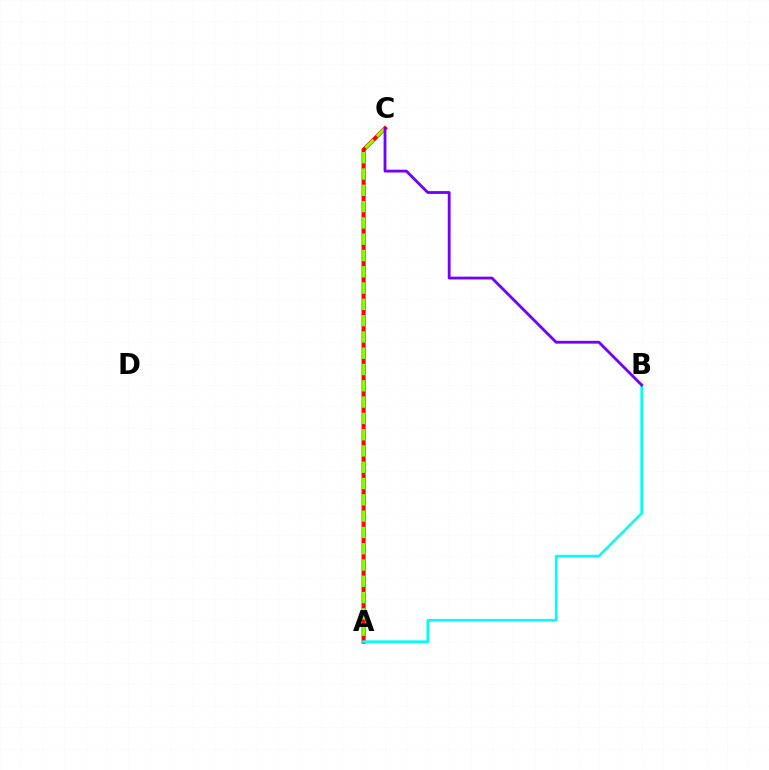{('A', 'C'): [{'color': '#ff0000', 'line_style': 'solid', 'thickness': 2.92}, {'color': '#84ff00', 'line_style': 'dashed', 'thickness': 2.21}], ('A', 'B'): [{'color': '#00fff6', 'line_style': 'solid', 'thickness': 1.89}], ('B', 'C'): [{'color': '#7200ff', 'line_style': 'solid', 'thickness': 2.02}]}